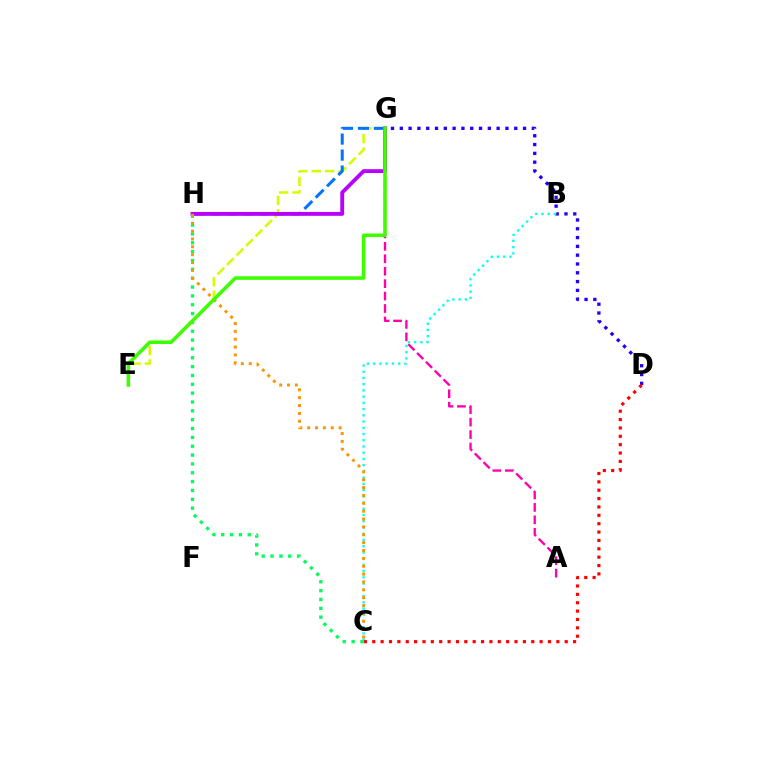{('D', 'G'): [{'color': '#2500ff', 'line_style': 'dotted', 'thickness': 2.39}], ('C', 'H'): [{'color': '#00ff5c', 'line_style': 'dotted', 'thickness': 2.4}, {'color': '#ff9400', 'line_style': 'dotted', 'thickness': 2.14}], ('A', 'G'): [{'color': '#ff00ac', 'line_style': 'dashed', 'thickness': 1.69}], ('B', 'C'): [{'color': '#00fff6', 'line_style': 'dotted', 'thickness': 1.69}], ('E', 'G'): [{'color': '#d1ff00', 'line_style': 'dashed', 'thickness': 1.83}, {'color': '#3dff00', 'line_style': 'solid', 'thickness': 2.55}], ('G', 'H'): [{'color': '#0074ff', 'line_style': 'dashed', 'thickness': 2.17}, {'color': '#b900ff', 'line_style': 'solid', 'thickness': 2.77}], ('C', 'D'): [{'color': '#ff0000', 'line_style': 'dotted', 'thickness': 2.27}]}